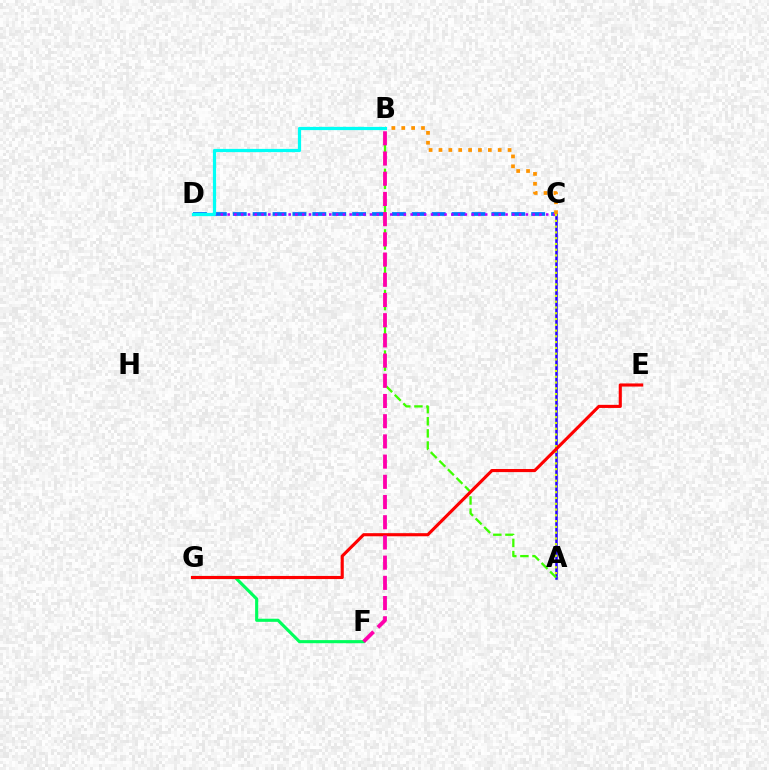{('A', 'C'): [{'color': '#2500ff', 'line_style': 'solid', 'thickness': 1.81}, {'color': '#d1ff00', 'line_style': 'dotted', 'thickness': 1.57}], ('C', 'D'): [{'color': '#0074ff', 'line_style': 'dashed', 'thickness': 2.7}, {'color': '#b900ff', 'line_style': 'dotted', 'thickness': 1.84}], ('B', 'C'): [{'color': '#ff9400', 'line_style': 'dotted', 'thickness': 2.68}], ('A', 'B'): [{'color': '#3dff00', 'line_style': 'dashed', 'thickness': 1.65}], ('F', 'G'): [{'color': '#00ff5c', 'line_style': 'solid', 'thickness': 2.24}], ('B', 'D'): [{'color': '#00fff6', 'line_style': 'solid', 'thickness': 2.31}], ('E', 'G'): [{'color': '#ff0000', 'line_style': 'solid', 'thickness': 2.24}], ('B', 'F'): [{'color': '#ff00ac', 'line_style': 'dashed', 'thickness': 2.74}]}